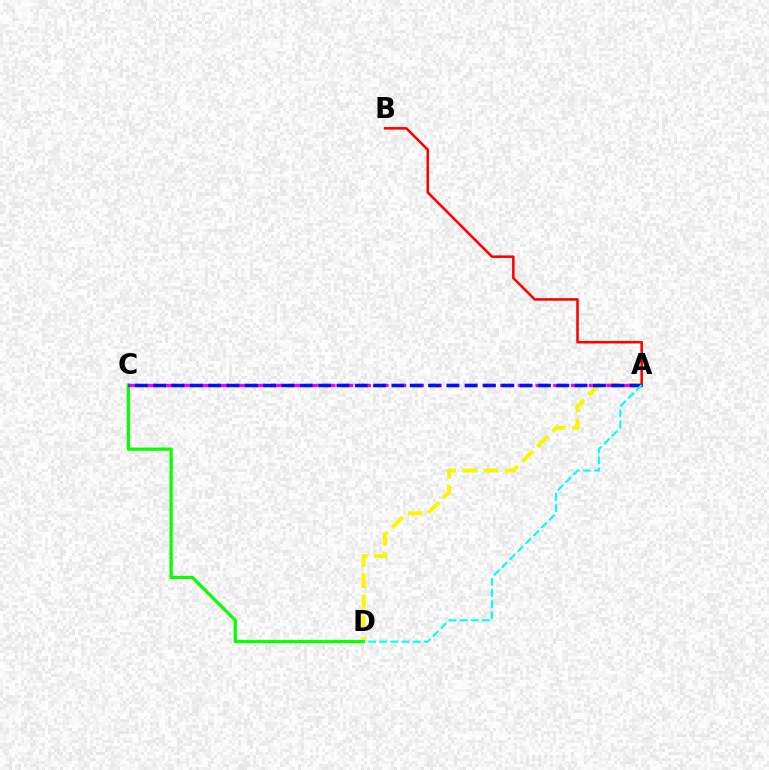{('A', 'D'): [{'color': '#fcf500', 'line_style': 'dashed', 'thickness': 2.89}, {'color': '#00fff6', 'line_style': 'dashed', 'thickness': 1.51}], ('C', 'D'): [{'color': '#08ff00', 'line_style': 'solid', 'thickness': 2.31}], ('A', 'C'): [{'color': '#ee00ff', 'line_style': 'dashed', 'thickness': 2.4}, {'color': '#0010ff', 'line_style': 'dashed', 'thickness': 2.49}], ('A', 'B'): [{'color': '#ff0000', 'line_style': 'solid', 'thickness': 1.83}]}